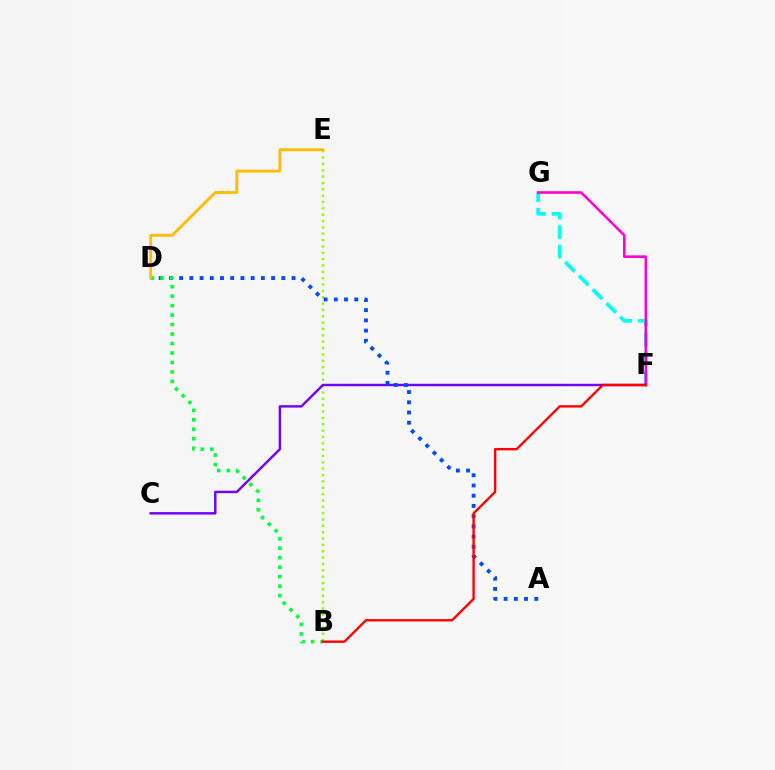{('F', 'G'): [{'color': '#00fff6', 'line_style': 'dashed', 'thickness': 2.64}, {'color': '#ff00cf', 'line_style': 'solid', 'thickness': 1.87}], ('B', 'E'): [{'color': '#84ff00', 'line_style': 'dotted', 'thickness': 1.73}], ('C', 'F'): [{'color': '#7200ff', 'line_style': 'solid', 'thickness': 1.76}], ('A', 'D'): [{'color': '#004bff', 'line_style': 'dotted', 'thickness': 2.78}], ('B', 'D'): [{'color': '#00ff39', 'line_style': 'dotted', 'thickness': 2.57}], ('B', 'F'): [{'color': '#ff0000', 'line_style': 'solid', 'thickness': 1.72}], ('D', 'E'): [{'color': '#ffbd00', 'line_style': 'solid', 'thickness': 2.07}]}